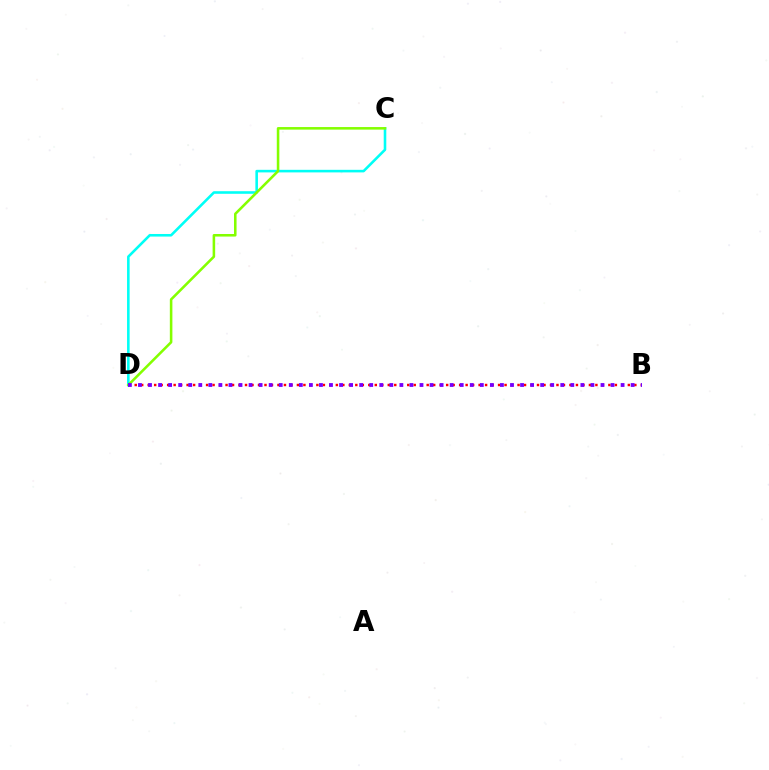{('C', 'D'): [{'color': '#00fff6', 'line_style': 'solid', 'thickness': 1.86}, {'color': '#84ff00', 'line_style': 'solid', 'thickness': 1.84}], ('B', 'D'): [{'color': '#ff0000', 'line_style': 'dotted', 'thickness': 1.76}, {'color': '#7200ff', 'line_style': 'dotted', 'thickness': 2.73}]}